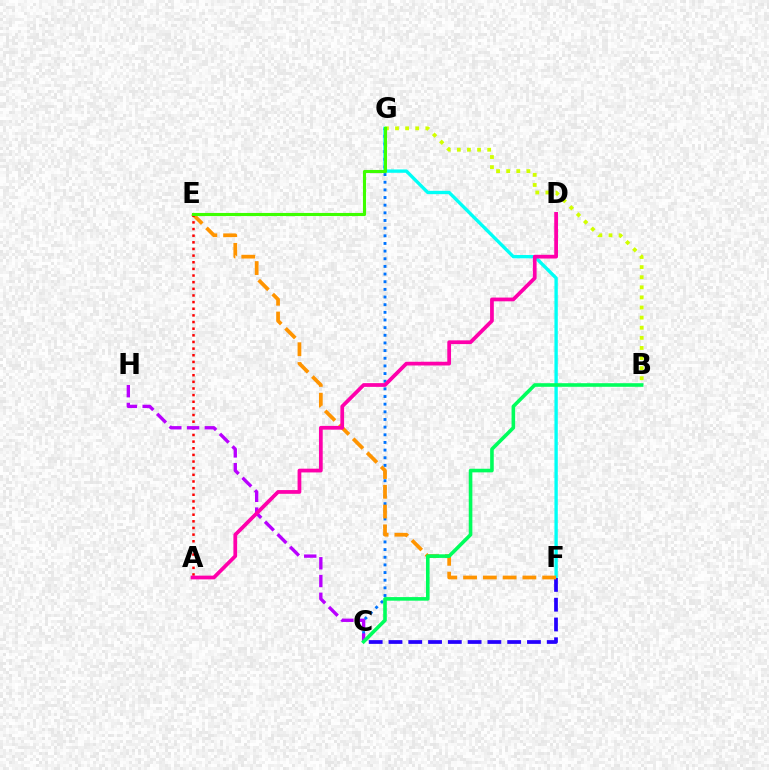{('F', 'G'): [{'color': '#00fff6', 'line_style': 'solid', 'thickness': 2.41}], ('C', 'G'): [{'color': '#0074ff', 'line_style': 'dotted', 'thickness': 2.08}], ('C', 'F'): [{'color': '#2500ff', 'line_style': 'dashed', 'thickness': 2.69}], ('B', 'G'): [{'color': '#d1ff00', 'line_style': 'dotted', 'thickness': 2.74}], ('E', 'F'): [{'color': '#ff9400', 'line_style': 'dashed', 'thickness': 2.69}], ('A', 'E'): [{'color': '#ff0000', 'line_style': 'dotted', 'thickness': 1.8}], ('C', 'H'): [{'color': '#b900ff', 'line_style': 'dashed', 'thickness': 2.41}], ('B', 'C'): [{'color': '#00ff5c', 'line_style': 'solid', 'thickness': 2.59}], ('A', 'D'): [{'color': '#ff00ac', 'line_style': 'solid', 'thickness': 2.7}], ('E', 'G'): [{'color': '#3dff00', 'line_style': 'solid', 'thickness': 2.24}]}